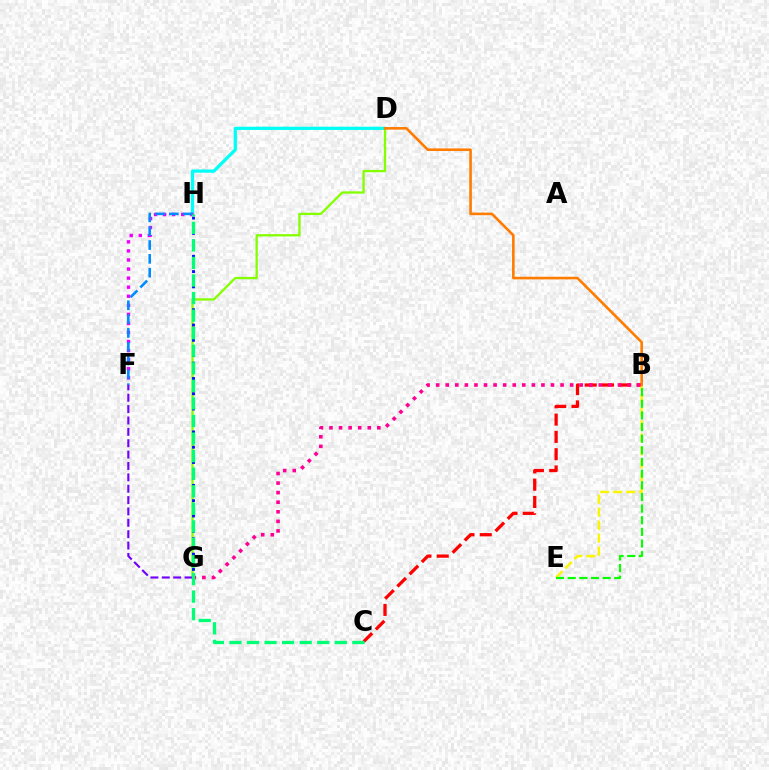{('D', 'H'): [{'color': '#00fff6', 'line_style': 'solid', 'thickness': 2.34}], ('D', 'G'): [{'color': '#84ff00', 'line_style': 'solid', 'thickness': 1.66}], ('B', 'C'): [{'color': '#ff0000', 'line_style': 'dashed', 'thickness': 2.35}], ('F', 'G'): [{'color': '#7200ff', 'line_style': 'dashed', 'thickness': 1.54}], ('F', 'H'): [{'color': '#ee00ff', 'line_style': 'dotted', 'thickness': 2.46}, {'color': '#008cff', 'line_style': 'dashed', 'thickness': 1.88}], ('B', 'E'): [{'color': '#fcf500', 'line_style': 'dashed', 'thickness': 1.77}, {'color': '#08ff00', 'line_style': 'dashed', 'thickness': 1.58}], ('G', 'H'): [{'color': '#0010ff', 'line_style': 'dotted', 'thickness': 2.08}], ('B', 'D'): [{'color': '#ff7c00', 'line_style': 'solid', 'thickness': 1.87}], ('B', 'G'): [{'color': '#ff0094', 'line_style': 'dotted', 'thickness': 2.6}], ('C', 'H'): [{'color': '#00ff74', 'line_style': 'dashed', 'thickness': 2.39}]}